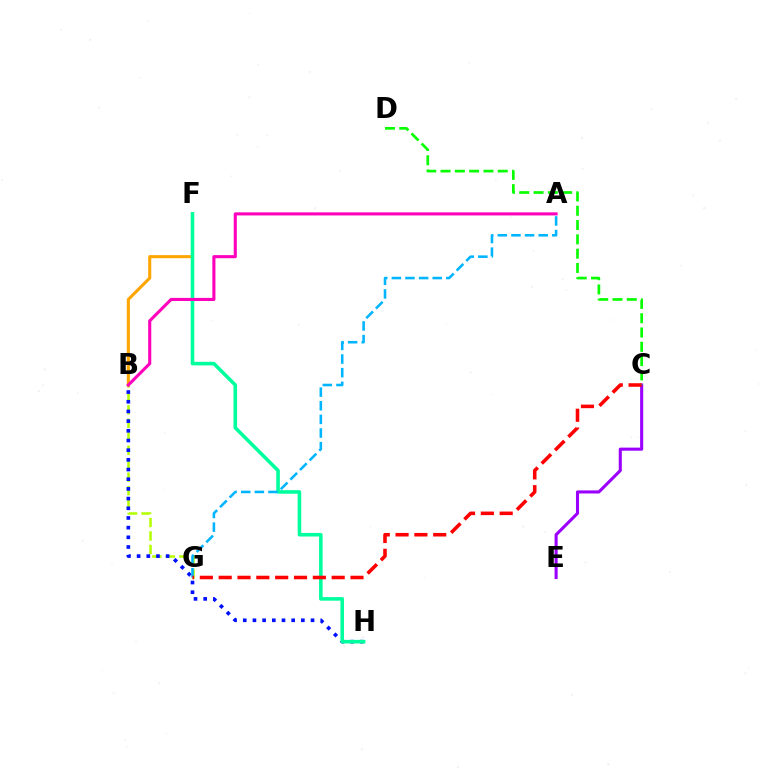{('B', 'G'): [{'color': '#b3ff00', 'line_style': 'dashed', 'thickness': 1.83}], ('B', 'H'): [{'color': '#0010ff', 'line_style': 'dotted', 'thickness': 2.63}], ('B', 'F'): [{'color': '#ffa500', 'line_style': 'solid', 'thickness': 2.21}], ('F', 'H'): [{'color': '#00ff9d', 'line_style': 'solid', 'thickness': 2.57}], ('C', 'E'): [{'color': '#9b00ff', 'line_style': 'solid', 'thickness': 2.21}], ('A', 'G'): [{'color': '#00b5ff', 'line_style': 'dashed', 'thickness': 1.85}], ('C', 'G'): [{'color': '#ff0000', 'line_style': 'dashed', 'thickness': 2.56}], ('A', 'B'): [{'color': '#ff00bd', 'line_style': 'solid', 'thickness': 2.23}], ('C', 'D'): [{'color': '#08ff00', 'line_style': 'dashed', 'thickness': 1.94}]}